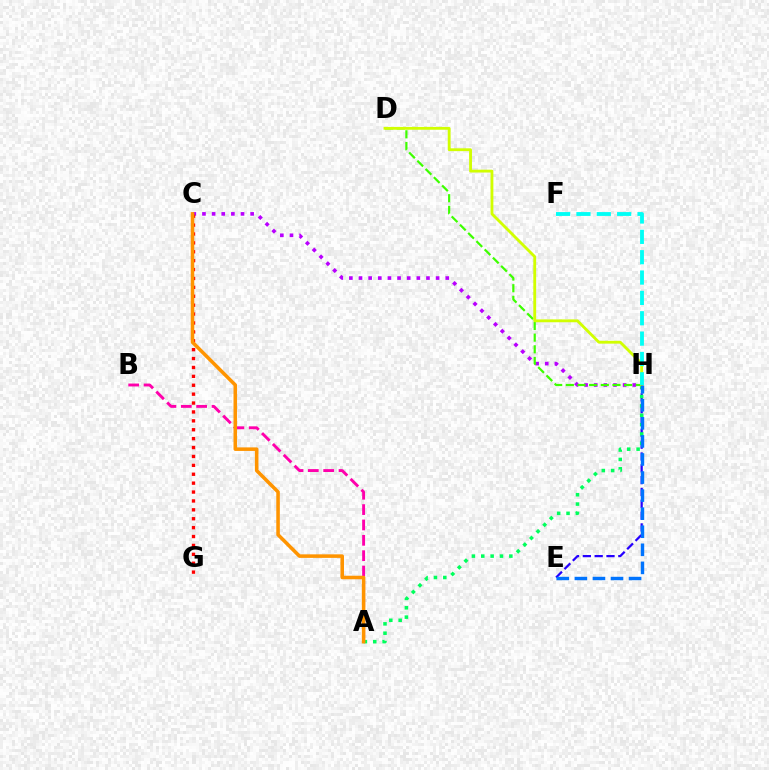{('C', 'H'): [{'color': '#b900ff', 'line_style': 'dotted', 'thickness': 2.62}], ('D', 'H'): [{'color': '#3dff00', 'line_style': 'dashed', 'thickness': 1.58}, {'color': '#d1ff00', 'line_style': 'solid', 'thickness': 2.04}], ('E', 'H'): [{'color': '#2500ff', 'line_style': 'dashed', 'thickness': 1.61}, {'color': '#0074ff', 'line_style': 'dashed', 'thickness': 2.45}], ('A', 'B'): [{'color': '#ff00ac', 'line_style': 'dashed', 'thickness': 2.09}], ('A', 'H'): [{'color': '#00ff5c', 'line_style': 'dotted', 'thickness': 2.54}], ('C', 'G'): [{'color': '#ff0000', 'line_style': 'dotted', 'thickness': 2.42}], ('A', 'C'): [{'color': '#ff9400', 'line_style': 'solid', 'thickness': 2.55}], ('F', 'H'): [{'color': '#00fff6', 'line_style': 'dashed', 'thickness': 2.76}]}